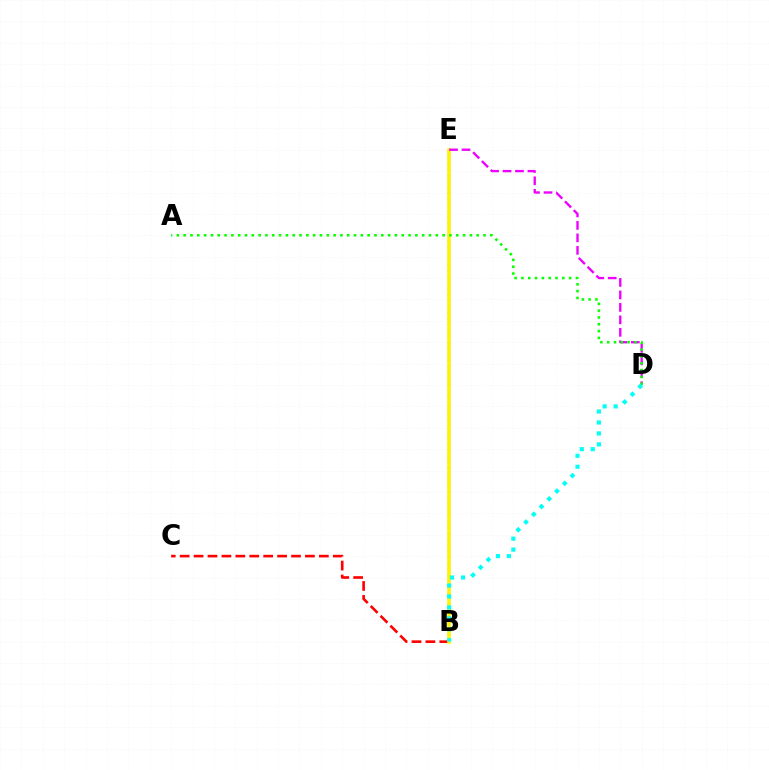{('B', 'E'): [{'color': '#0010ff', 'line_style': 'dotted', 'thickness': 1.62}, {'color': '#fcf500', 'line_style': 'solid', 'thickness': 2.55}], ('B', 'C'): [{'color': '#ff0000', 'line_style': 'dashed', 'thickness': 1.89}], ('D', 'E'): [{'color': '#ee00ff', 'line_style': 'dashed', 'thickness': 1.69}], ('A', 'D'): [{'color': '#08ff00', 'line_style': 'dotted', 'thickness': 1.85}], ('B', 'D'): [{'color': '#00fff6', 'line_style': 'dotted', 'thickness': 2.97}]}